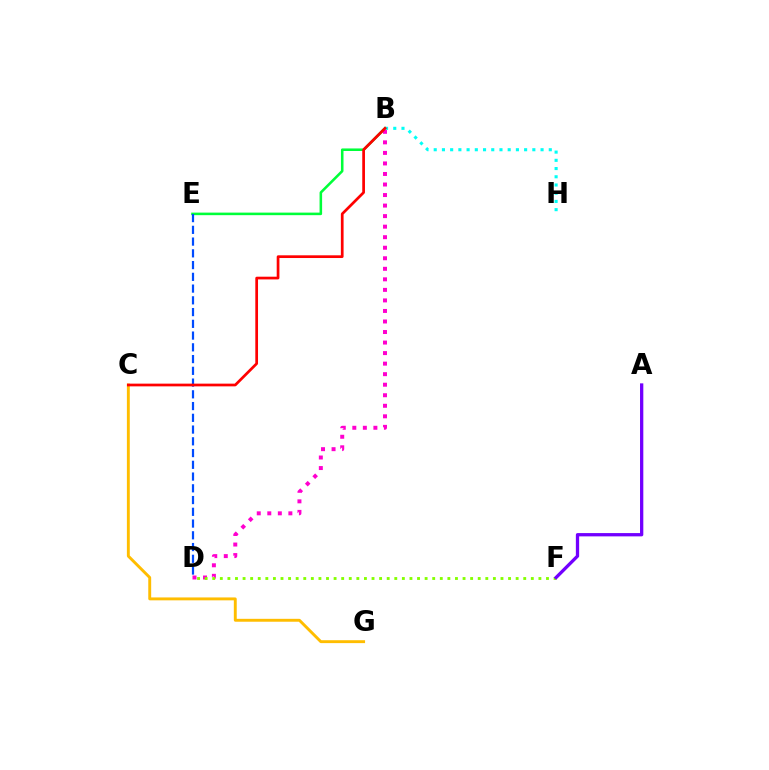{('B', 'E'): [{'color': '#00ff39', 'line_style': 'solid', 'thickness': 1.84}], ('B', 'D'): [{'color': '#ff00cf', 'line_style': 'dotted', 'thickness': 2.86}], ('D', 'E'): [{'color': '#004bff', 'line_style': 'dashed', 'thickness': 1.6}], ('C', 'G'): [{'color': '#ffbd00', 'line_style': 'solid', 'thickness': 2.09}], ('B', 'H'): [{'color': '#00fff6', 'line_style': 'dotted', 'thickness': 2.23}], ('B', 'C'): [{'color': '#ff0000', 'line_style': 'solid', 'thickness': 1.96}], ('D', 'F'): [{'color': '#84ff00', 'line_style': 'dotted', 'thickness': 2.06}], ('A', 'F'): [{'color': '#7200ff', 'line_style': 'solid', 'thickness': 2.37}]}